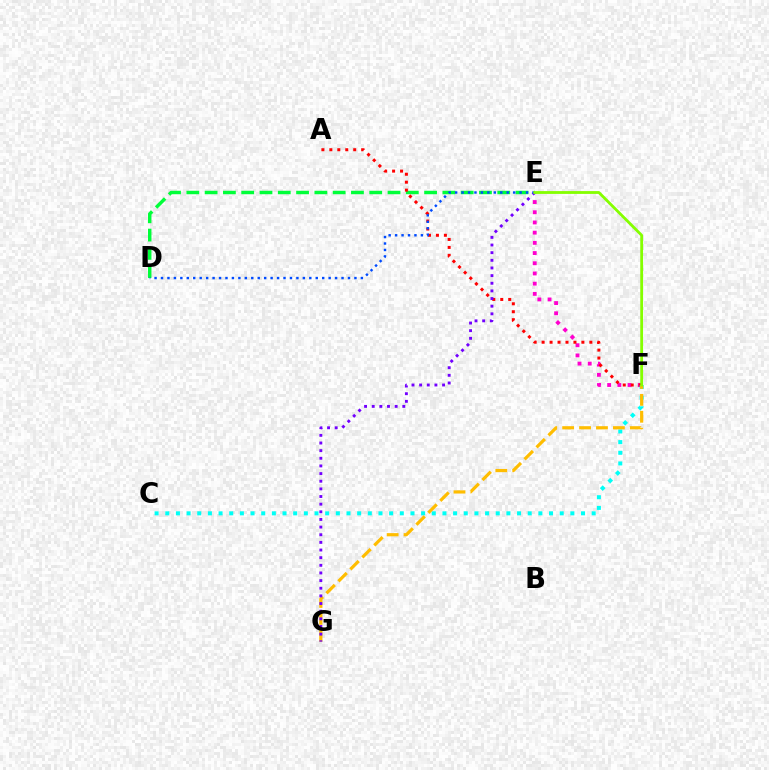{('E', 'F'): [{'color': '#ff00cf', 'line_style': 'dotted', 'thickness': 2.77}, {'color': '#84ff00', 'line_style': 'solid', 'thickness': 2.02}], ('D', 'E'): [{'color': '#00ff39', 'line_style': 'dashed', 'thickness': 2.48}, {'color': '#004bff', 'line_style': 'dotted', 'thickness': 1.75}], ('A', 'F'): [{'color': '#ff0000', 'line_style': 'dotted', 'thickness': 2.16}], ('C', 'F'): [{'color': '#00fff6', 'line_style': 'dotted', 'thickness': 2.9}], ('F', 'G'): [{'color': '#ffbd00', 'line_style': 'dashed', 'thickness': 2.3}], ('E', 'G'): [{'color': '#7200ff', 'line_style': 'dotted', 'thickness': 2.08}]}